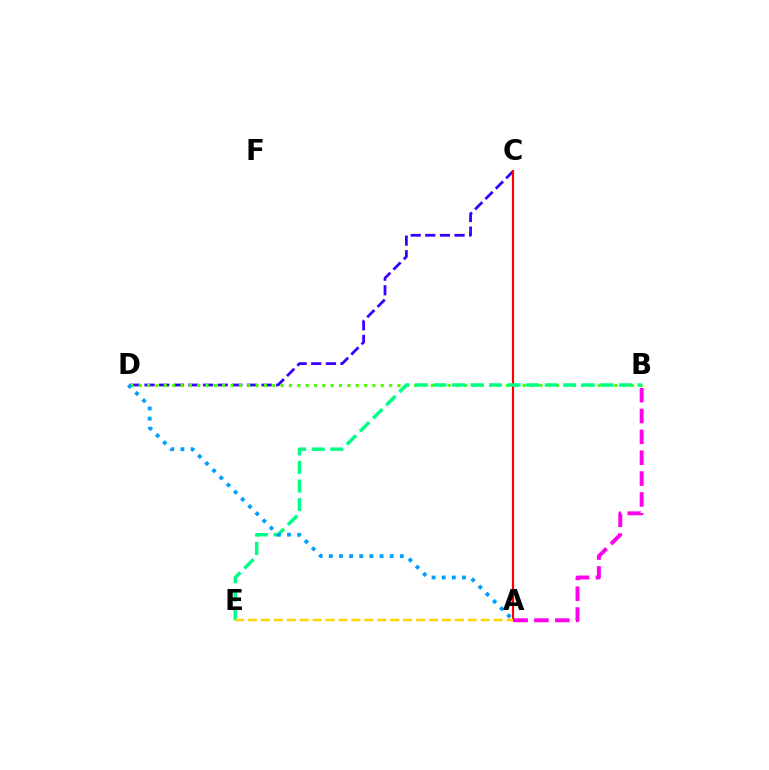{('C', 'D'): [{'color': '#3700ff', 'line_style': 'dashed', 'thickness': 1.99}], ('A', 'C'): [{'color': '#ff0000', 'line_style': 'solid', 'thickness': 1.55}], ('B', 'D'): [{'color': '#4fff00', 'line_style': 'dotted', 'thickness': 2.27}], ('A', 'B'): [{'color': '#ff00ed', 'line_style': 'dashed', 'thickness': 2.83}], ('B', 'E'): [{'color': '#00ff86', 'line_style': 'dashed', 'thickness': 2.52}], ('A', 'E'): [{'color': '#ffd500', 'line_style': 'dashed', 'thickness': 1.76}], ('A', 'D'): [{'color': '#009eff', 'line_style': 'dotted', 'thickness': 2.76}]}